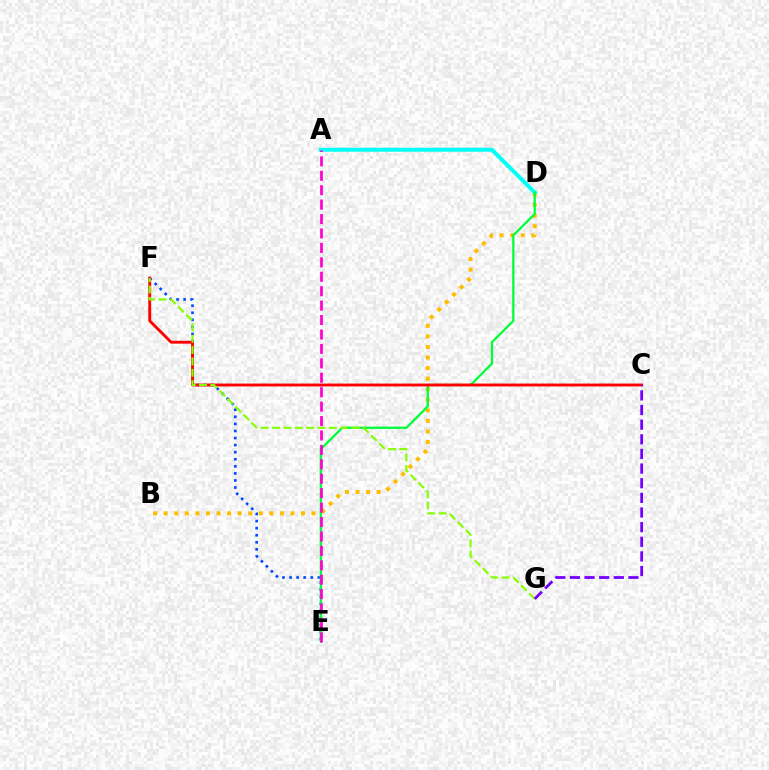{('E', 'F'): [{'color': '#004bff', 'line_style': 'dotted', 'thickness': 1.92}], ('B', 'D'): [{'color': '#ffbd00', 'line_style': 'dotted', 'thickness': 2.87}], ('A', 'D'): [{'color': '#00fff6', 'line_style': 'solid', 'thickness': 2.89}], ('D', 'E'): [{'color': '#00ff39', 'line_style': 'solid', 'thickness': 1.64}], ('C', 'F'): [{'color': '#ff0000', 'line_style': 'solid', 'thickness': 2.06}], ('F', 'G'): [{'color': '#84ff00', 'line_style': 'dashed', 'thickness': 1.54}], ('A', 'E'): [{'color': '#ff00cf', 'line_style': 'dashed', 'thickness': 1.96}], ('C', 'G'): [{'color': '#7200ff', 'line_style': 'dashed', 'thickness': 1.99}]}